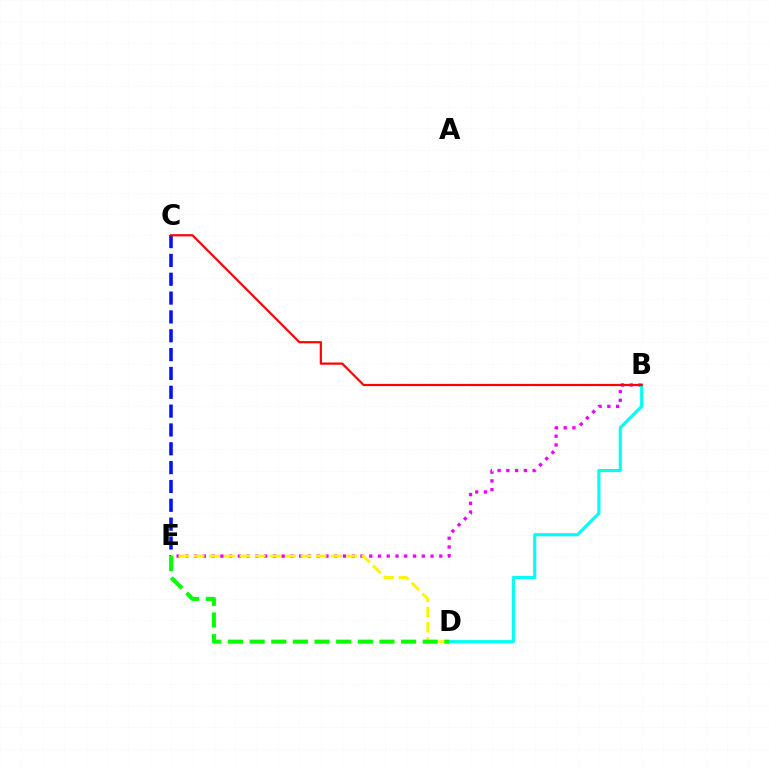{('B', 'E'): [{'color': '#ee00ff', 'line_style': 'dotted', 'thickness': 2.38}], ('C', 'E'): [{'color': '#0010ff', 'line_style': 'dashed', 'thickness': 2.56}], ('B', 'D'): [{'color': '#00fff6', 'line_style': 'solid', 'thickness': 2.26}], ('D', 'E'): [{'color': '#fcf500', 'line_style': 'dashed', 'thickness': 2.07}, {'color': '#08ff00', 'line_style': 'dashed', 'thickness': 2.94}], ('B', 'C'): [{'color': '#ff0000', 'line_style': 'solid', 'thickness': 1.58}]}